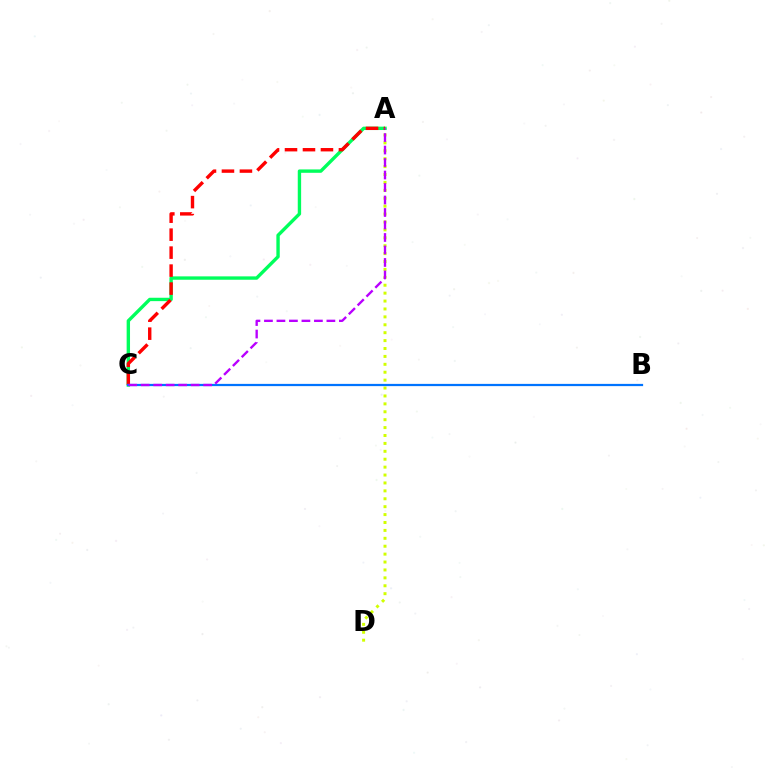{('A', 'D'): [{'color': '#d1ff00', 'line_style': 'dotted', 'thickness': 2.15}], ('A', 'C'): [{'color': '#00ff5c', 'line_style': 'solid', 'thickness': 2.43}, {'color': '#ff0000', 'line_style': 'dashed', 'thickness': 2.44}, {'color': '#b900ff', 'line_style': 'dashed', 'thickness': 1.7}], ('B', 'C'): [{'color': '#0074ff', 'line_style': 'solid', 'thickness': 1.61}]}